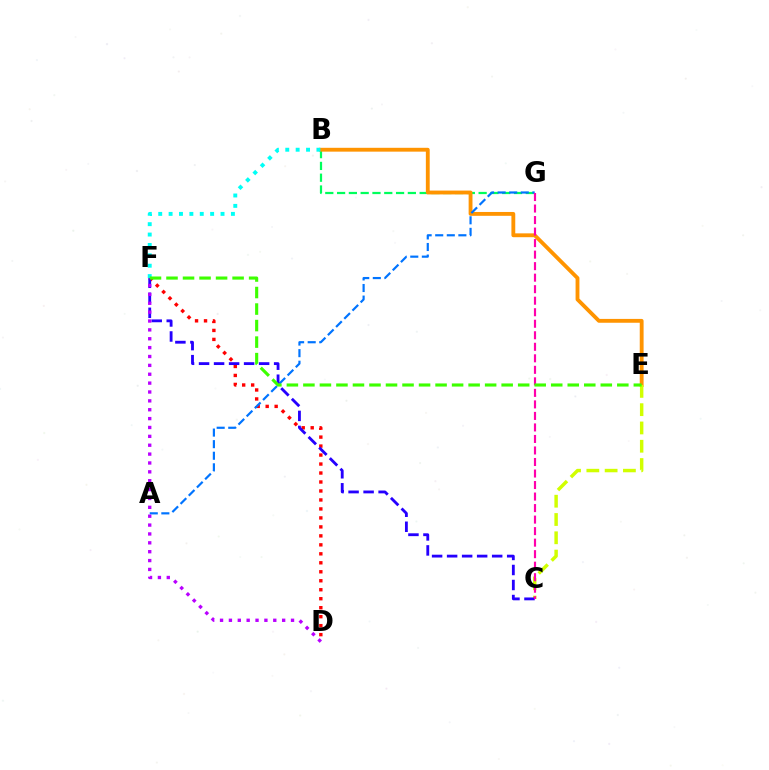{('B', 'G'): [{'color': '#00ff5c', 'line_style': 'dashed', 'thickness': 1.6}], ('D', 'F'): [{'color': '#ff0000', 'line_style': 'dotted', 'thickness': 2.44}, {'color': '#b900ff', 'line_style': 'dotted', 'thickness': 2.41}], ('B', 'E'): [{'color': '#ff9400', 'line_style': 'solid', 'thickness': 2.77}], ('B', 'F'): [{'color': '#00fff6', 'line_style': 'dotted', 'thickness': 2.82}], ('A', 'G'): [{'color': '#0074ff', 'line_style': 'dashed', 'thickness': 1.57}], ('C', 'E'): [{'color': '#d1ff00', 'line_style': 'dashed', 'thickness': 2.48}], ('C', 'F'): [{'color': '#2500ff', 'line_style': 'dashed', 'thickness': 2.04}], ('C', 'G'): [{'color': '#ff00ac', 'line_style': 'dashed', 'thickness': 1.57}], ('E', 'F'): [{'color': '#3dff00', 'line_style': 'dashed', 'thickness': 2.24}]}